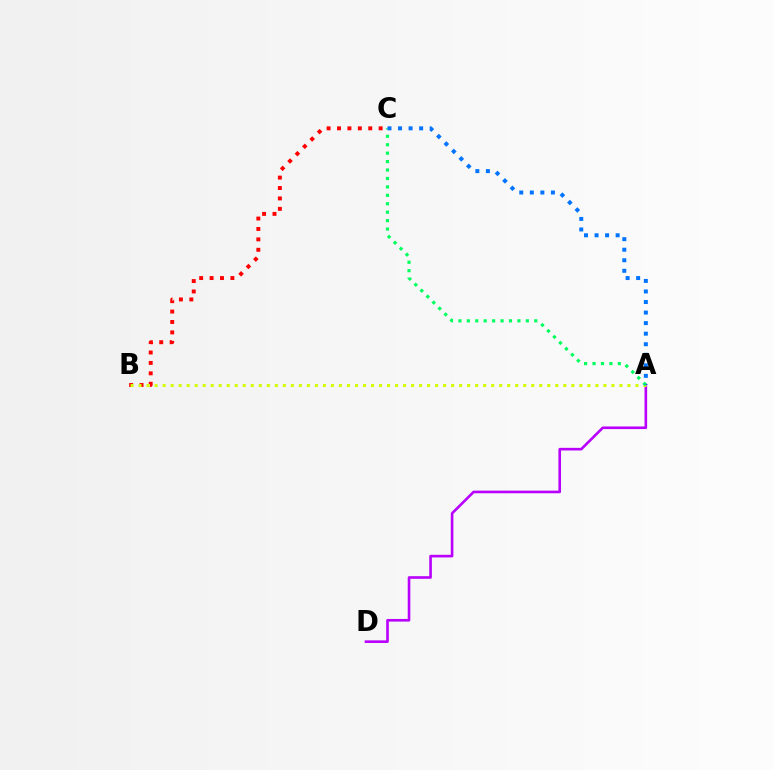{('B', 'C'): [{'color': '#ff0000', 'line_style': 'dotted', 'thickness': 2.83}], ('A', 'D'): [{'color': '#b900ff', 'line_style': 'solid', 'thickness': 1.89}], ('A', 'B'): [{'color': '#d1ff00', 'line_style': 'dotted', 'thickness': 2.18}], ('A', 'C'): [{'color': '#00ff5c', 'line_style': 'dotted', 'thickness': 2.29}, {'color': '#0074ff', 'line_style': 'dotted', 'thickness': 2.87}]}